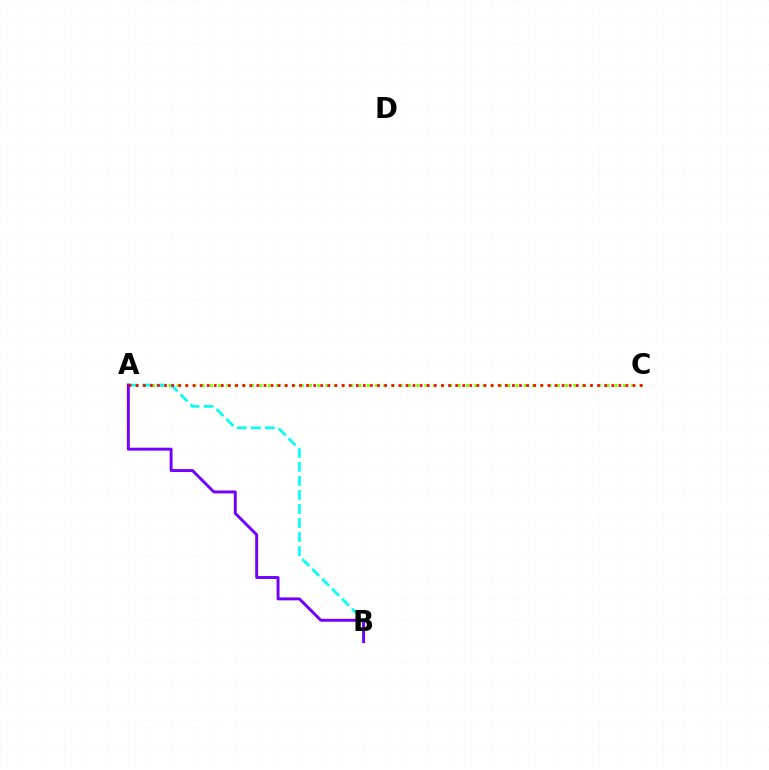{('A', 'C'): [{'color': '#84ff00', 'line_style': 'dotted', 'thickness': 2.24}, {'color': '#ff0000', 'line_style': 'dotted', 'thickness': 1.93}], ('A', 'B'): [{'color': '#00fff6', 'line_style': 'dashed', 'thickness': 1.91}, {'color': '#7200ff', 'line_style': 'solid', 'thickness': 2.1}]}